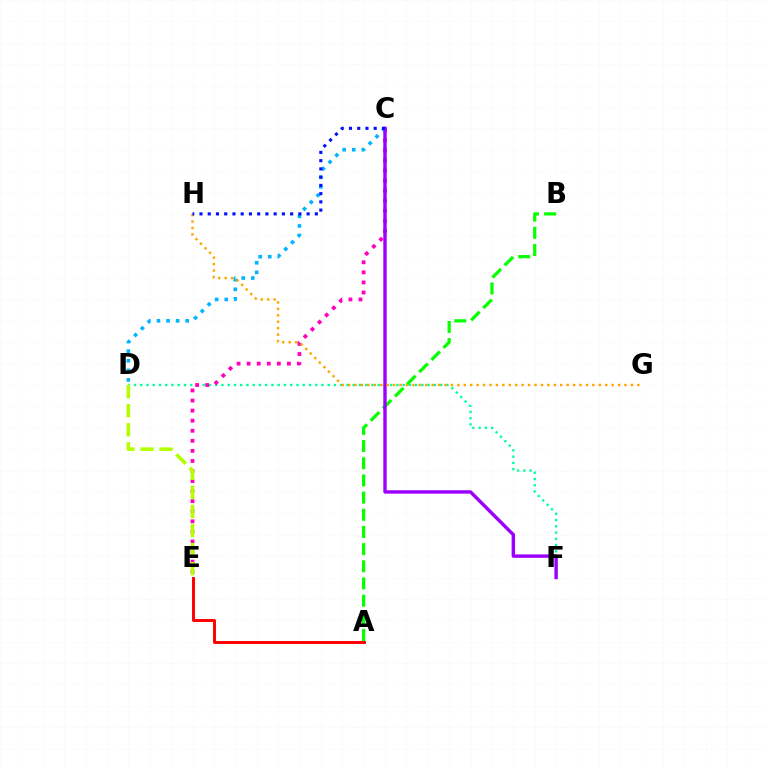{('D', 'F'): [{'color': '#00ff9d', 'line_style': 'dotted', 'thickness': 1.7}], ('C', 'E'): [{'color': '#ff00bd', 'line_style': 'dotted', 'thickness': 2.73}], ('A', 'B'): [{'color': '#08ff00', 'line_style': 'dashed', 'thickness': 2.33}], ('C', 'D'): [{'color': '#00b5ff', 'line_style': 'dotted', 'thickness': 2.6}], ('A', 'E'): [{'color': '#ff0000', 'line_style': 'solid', 'thickness': 2.11}], ('D', 'E'): [{'color': '#b3ff00', 'line_style': 'dashed', 'thickness': 2.59}], ('C', 'F'): [{'color': '#9b00ff', 'line_style': 'solid', 'thickness': 2.45}], ('G', 'H'): [{'color': '#ffa500', 'line_style': 'dotted', 'thickness': 1.75}], ('C', 'H'): [{'color': '#0010ff', 'line_style': 'dotted', 'thickness': 2.24}]}